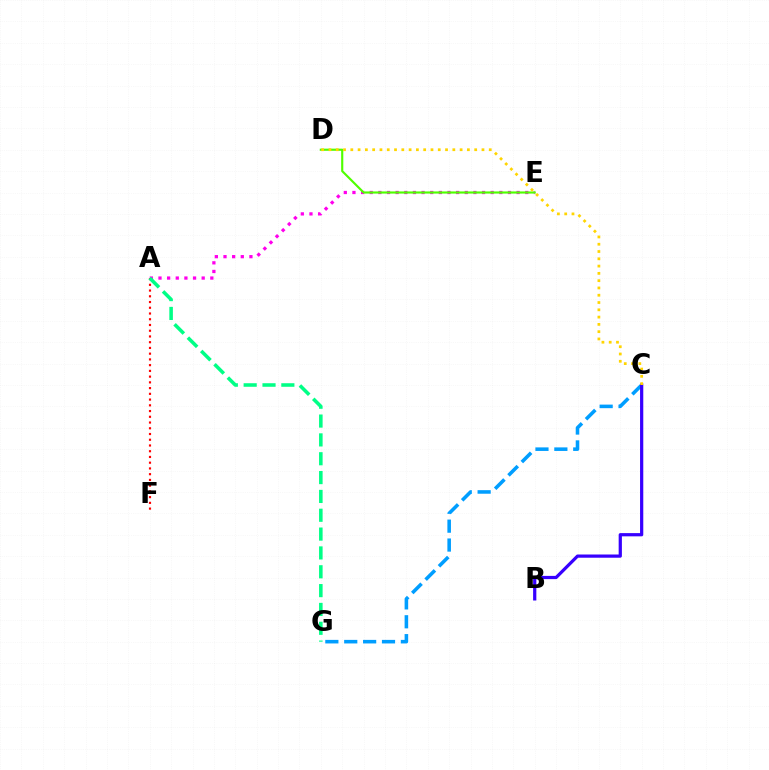{('A', 'F'): [{'color': '#ff0000', 'line_style': 'dotted', 'thickness': 1.56}], ('C', 'G'): [{'color': '#009eff', 'line_style': 'dashed', 'thickness': 2.57}], ('A', 'E'): [{'color': '#ff00ed', 'line_style': 'dotted', 'thickness': 2.35}], ('B', 'C'): [{'color': '#3700ff', 'line_style': 'solid', 'thickness': 2.32}], ('D', 'E'): [{'color': '#4fff00', 'line_style': 'solid', 'thickness': 1.55}], ('A', 'G'): [{'color': '#00ff86', 'line_style': 'dashed', 'thickness': 2.56}], ('C', 'D'): [{'color': '#ffd500', 'line_style': 'dotted', 'thickness': 1.98}]}